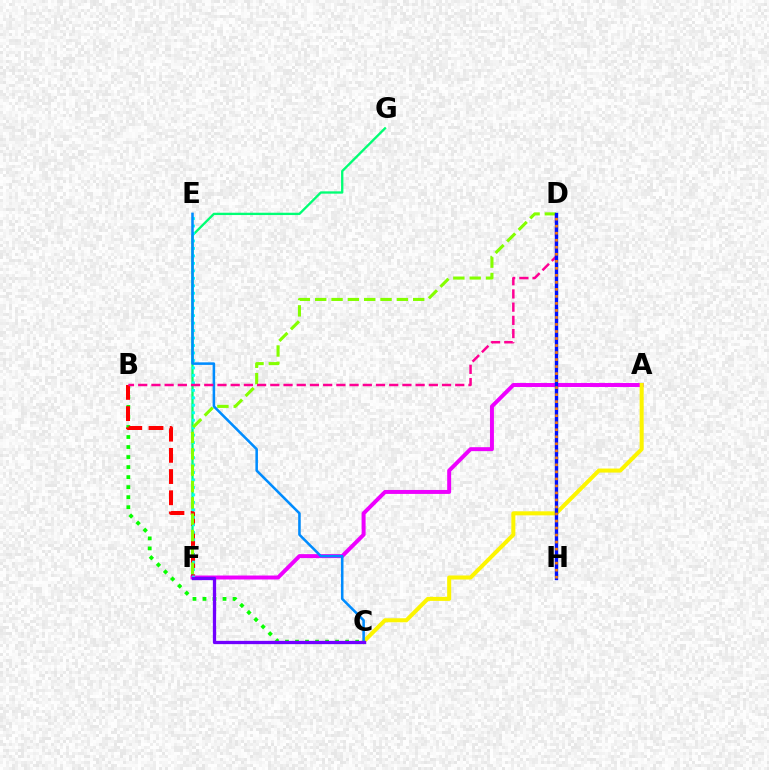{('B', 'C'): [{'color': '#08ff00', 'line_style': 'dotted', 'thickness': 2.72}], ('F', 'G'): [{'color': '#00ff74', 'line_style': 'solid', 'thickness': 1.67}], ('B', 'F'): [{'color': '#ff0000', 'line_style': 'dashed', 'thickness': 2.88}], ('A', 'F'): [{'color': '#ee00ff', 'line_style': 'solid', 'thickness': 2.85}], ('E', 'F'): [{'color': '#00fff6', 'line_style': 'dotted', 'thickness': 2.03}], ('D', 'F'): [{'color': '#84ff00', 'line_style': 'dashed', 'thickness': 2.22}], ('A', 'C'): [{'color': '#fcf500', 'line_style': 'solid', 'thickness': 2.91}], ('C', 'E'): [{'color': '#008cff', 'line_style': 'solid', 'thickness': 1.83}], ('B', 'D'): [{'color': '#ff0094', 'line_style': 'dashed', 'thickness': 1.79}], ('D', 'H'): [{'color': '#0010ff', 'line_style': 'solid', 'thickness': 2.43}, {'color': '#ff7c00', 'line_style': 'dotted', 'thickness': 1.91}], ('C', 'F'): [{'color': '#7200ff', 'line_style': 'solid', 'thickness': 2.36}]}